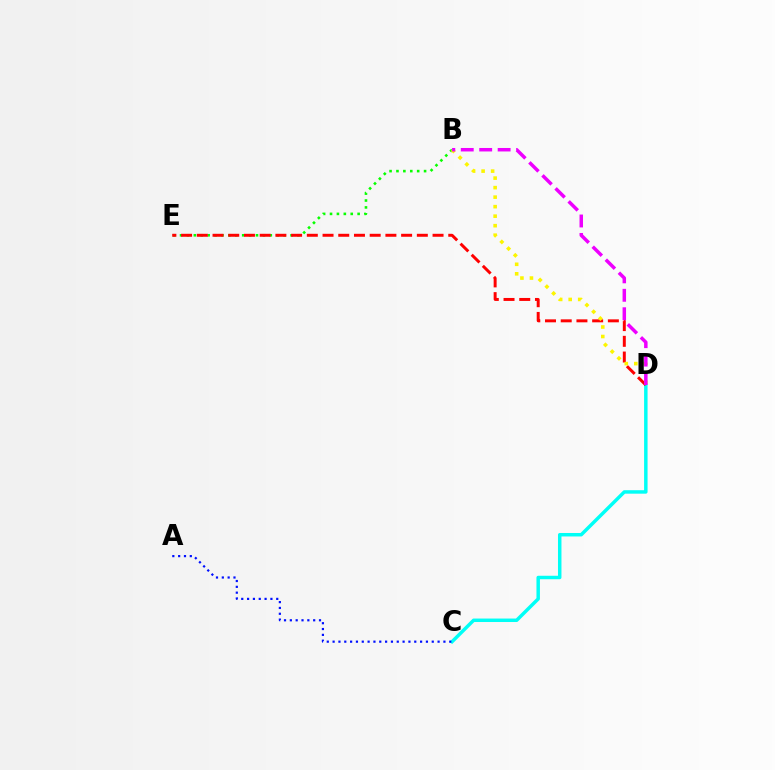{('B', 'E'): [{'color': '#08ff00', 'line_style': 'dotted', 'thickness': 1.88}], ('C', 'D'): [{'color': '#00fff6', 'line_style': 'solid', 'thickness': 2.5}], ('A', 'C'): [{'color': '#0010ff', 'line_style': 'dotted', 'thickness': 1.58}], ('D', 'E'): [{'color': '#ff0000', 'line_style': 'dashed', 'thickness': 2.13}], ('B', 'D'): [{'color': '#fcf500', 'line_style': 'dotted', 'thickness': 2.58}, {'color': '#ee00ff', 'line_style': 'dashed', 'thickness': 2.51}]}